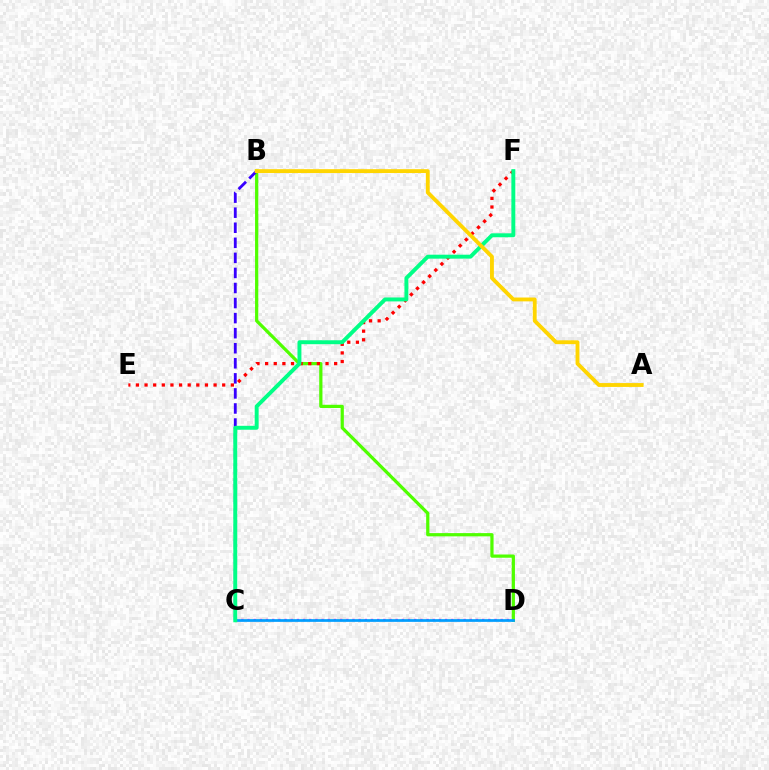{('B', 'D'): [{'color': '#4fff00', 'line_style': 'solid', 'thickness': 2.33}], ('B', 'C'): [{'color': '#3700ff', 'line_style': 'dashed', 'thickness': 2.05}], ('E', 'F'): [{'color': '#ff0000', 'line_style': 'dotted', 'thickness': 2.34}], ('C', 'D'): [{'color': '#ff00ed', 'line_style': 'dotted', 'thickness': 1.68}, {'color': '#009eff', 'line_style': 'solid', 'thickness': 1.95}], ('C', 'F'): [{'color': '#00ff86', 'line_style': 'solid', 'thickness': 2.83}], ('A', 'B'): [{'color': '#ffd500', 'line_style': 'solid', 'thickness': 2.77}]}